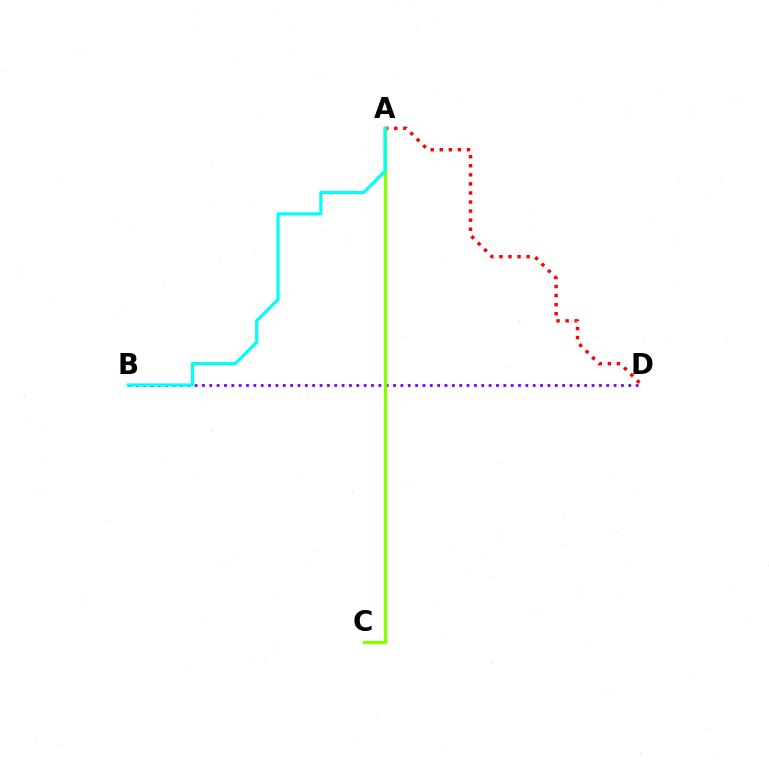{('B', 'D'): [{'color': '#7200ff', 'line_style': 'dotted', 'thickness': 2.0}], ('A', 'D'): [{'color': '#ff0000', 'line_style': 'dotted', 'thickness': 2.46}], ('A', 'C'): [{'color': '#84ff00', 'line_style': 'solid', 'thickness': 2.41}], ('A', 'B'): [{'color': '#00fff6', 'line_style': 'solid', 'thickness': 2.28}]}